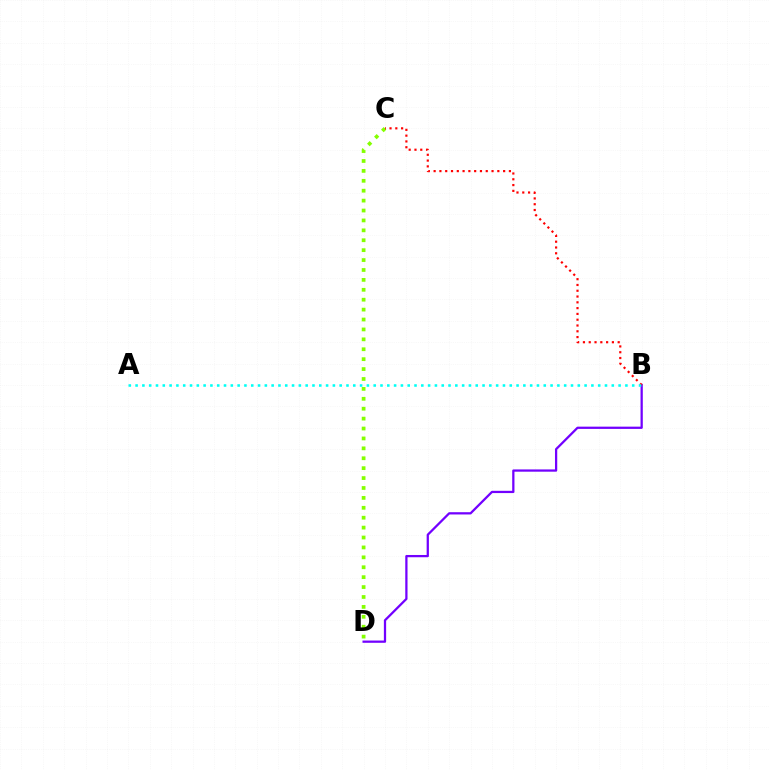{('C', 'D'): [{'color': '#84ff00', 'line_style': 'dotted', 'thickness': 2.69}], ('B', 'D'): [{'color': '#7200ff', 'line_style': 'solid', 'thickness': 1.63}], ('B', 'C'): [{'color': '#ff0000', 'line_style': 'dotted', 'thickness': 1.57}], ('A', 'B'): [{'color': '#00fff6', 'line_style': 'dotted', 'thickness': 1.85}]}